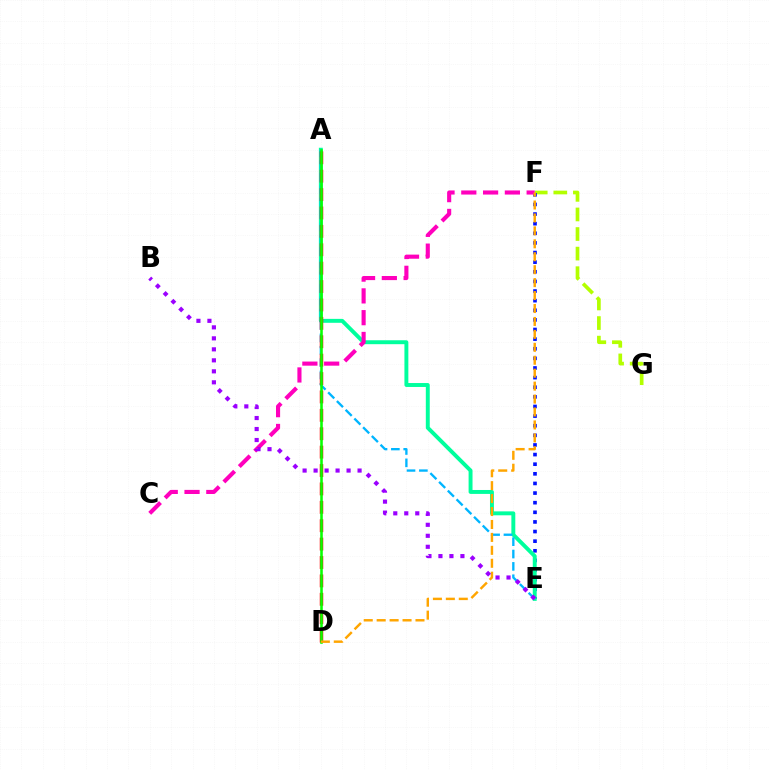{('F', 'G'): [{'color': '#b3ff00', 'line_style': 'dashed', 'thickness': 2.66}], ('E', 'F'): [{'color': '#0010ff', 'line_style': 'dotted', 'thickness': 2.61}], ('A', 'E'): [{'color': '#00ff9d', 'line_style': 'solid', 'thickness': 2.83}, {'color': '#00b5ff', 'line_style': 'dashed', 'thickness': 1.68}], ('A', 'D'): [{'color': '#ff0000', 'line_style': 'dashed', 'thickness': 2.5}, {'color': '#08ff00', 'line_style': 'solid', 'thickness': 1.86}], ('C', 'F'): [{'color': '#ff00bd', 'line_style': 'dashed', 'thickness': 2.96}], ('D', 'F'): [{'color': '#ffa500', 'line_style': 'dashed', 'thickness': 1.76}], ('B', 'E'): [{'color': '#9b00ff', 'line_style': 'dotted', 'thickness': 2.99}]}